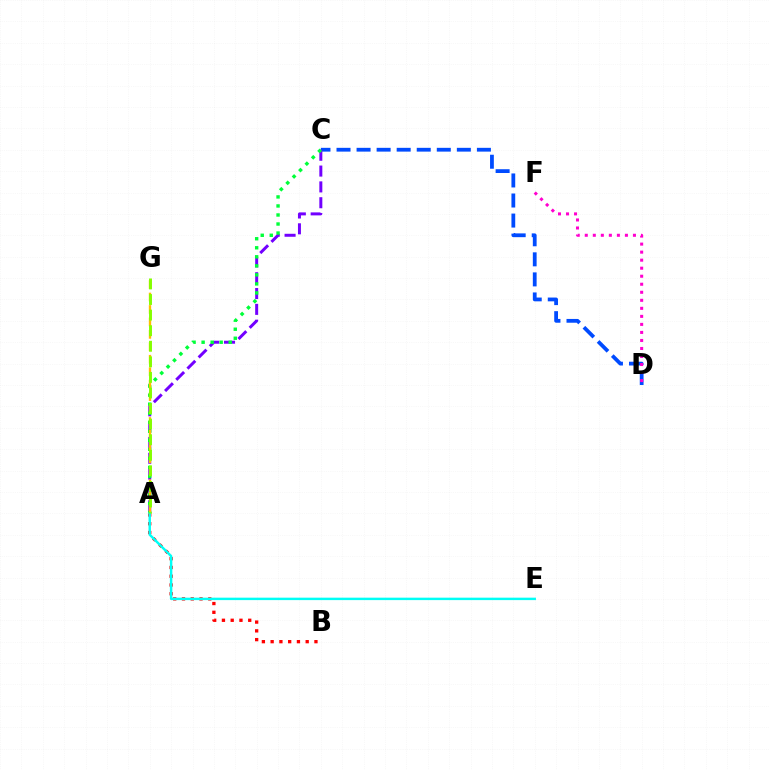{('C', 'D'): [{'color': '#004bff', 'line_style': 'dashed', 'thickness': 2.72}], ('A', 'B'): [{'color': '#ff0000', 'line_style': 'dotted', 'thickness': 2.38}], ('A', 'C'): [{'color': '#7200ff', 'line_style': 'dashed', 'thickness': 2.15}, {'color': '#00ff39', 'line_style': 'dotted', 'thickness': 2.45}], ('A', 'G'): [{'color': '#ffbd00', 'line_style': 'dashed', 'thickness': 1.69}, {'color': '#84ff00', 'line_style': 'dashed', 'thickness': 2.12}], ('A', 'E'): [{'color': '#00fff6', 'line_style': 'solid', 'thickness': 1.76}], ('D', 'F'): [{'color': '#ff00cf', 'line_style': 'dotted', 'thickness': 2.18}]}